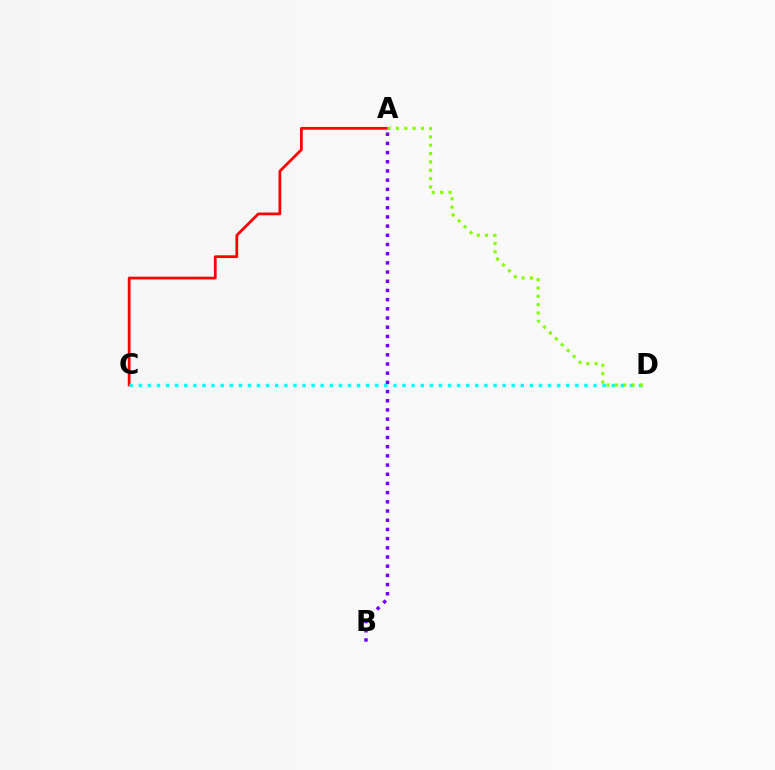{('A', 'C'): [{'color': '#ff0000', 'line_style': 'solid', 'thickness': 1.98}], ('C', 'D'): [{'color': '#00fff6', 'line_style': 'dotted', 'thickness': 2.47}], ('A', 'D'): [{'color': '#84ff00', 'line_style': 'dotted', 'thickness': 2.27}], ('A', 'B'): [{'color': '#7200ff', 'line_style': 'dotted', 'thickness': 2.5}]}